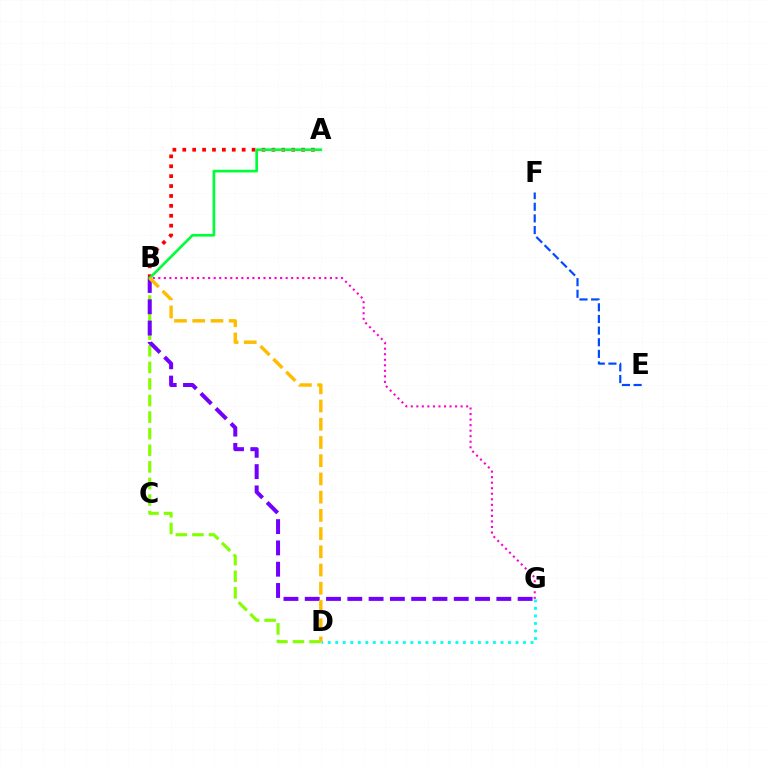{('B', 'D'): [{'color': '#84ff00', 'line_style': 'dashed', 'thickness': 2.25}, {'color': '#ffbd00', 'line_style': 'dashed', 'thickness': 2.48}], ('A', 'B'): [{'color': '#ff0000', 'line_style': 'dotted', 'thickness': 2.69}, {'color': '#00ff39', 'line_style': 'solid', 'thickness': 1.93}], ('B', 'G'): [{'color': '#ff00cf', 'line_style': 'dotted', 'thickness': 1.5}, {'color': '#7200ff', 'line_style': 'dashed', 'thickness': 2.89}], ('E', 'F'): [{'color': '#004bff', 'line_style': 'dashed', 'thickness': 1.58}], ('D', 'G'): [{'color': '#00fff6', 'line_style': 'dotted', 'thickness': 2.04}]}